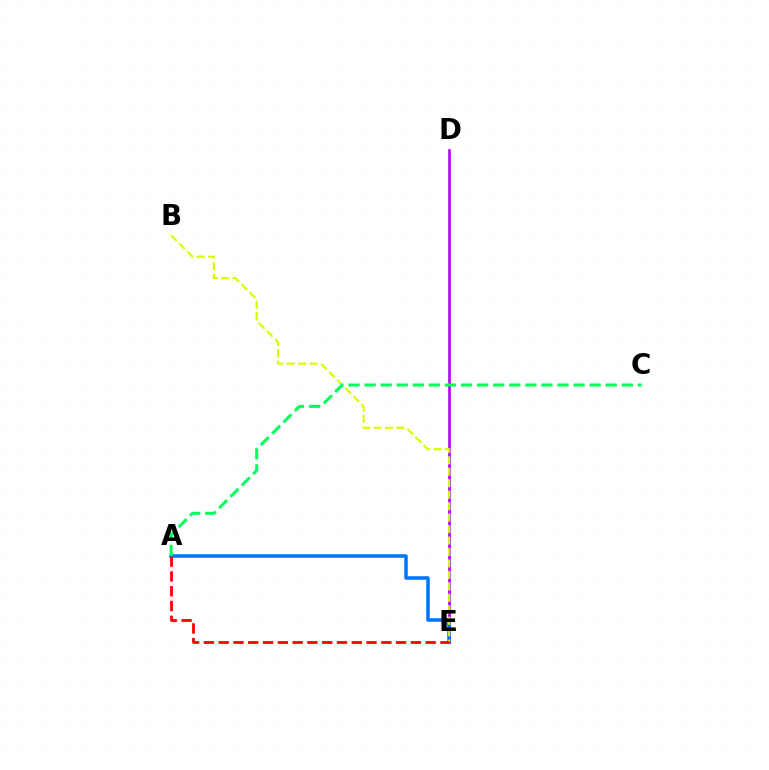{('D', 'E'): [{'color': '#b900ff', 'line_style': 'solid', 'thickness': 1.91}], ('A', 'E'): [{'color': '#0074ff', 'line_style': 'solid', 'thickness': 2.53}, {'color': '#ff0000', 'line_style': 'dashed', 'thickness': 2.01}], ('B', 'E'): [{'color': '#d1ff00', 'line_style': 'dashed', 'thickness': 1.56}], ('A', 'C'): [{'color': '#00ff5c', 'line_style': 'dashed', 'thickness': 2.18}]}